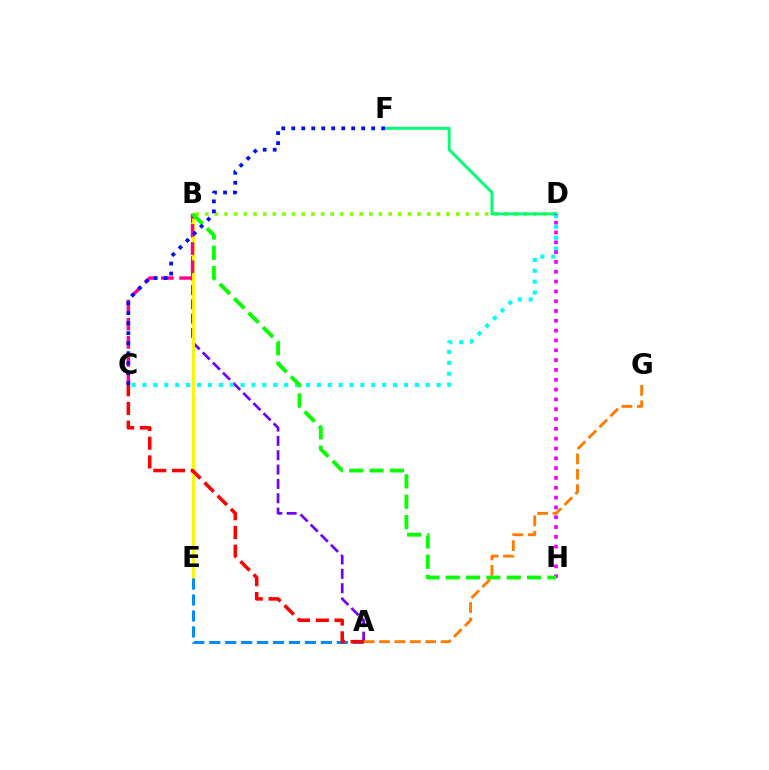{('B', 'D'): [{'color': '#84ff00', 'line_style': 'dotted', 'thickness': 2.62}], ('A', 'B'): [{'color': '#7200ff', 'line_style': 'dashed', 'thickness': 1.95}], ('B', 'E'): [{'color': '#fcf500', 'line_style': 'solid', 'thickness': 2.08}], ('B', 'C'): [{'color': '#ff0094', 'line_style': 'dashed', 'thickness': 2.47}], ('D', 'F'): [{'color': '#00ff74', 'line_style': 'solid', 'thickness': 2.11}], ('C', 'D'): [{'color': '#00fff6', 'line_style': 'dotted', 'thickness': 2.96}], ('D', 'H'): [{'color': '#ee00ff', 'line_style': 'dotted', 'thickness': 2.67}], ('B', 'H'): [{'color': '#08ff00', 'line_style': 'dashed', 'thickness': 2.76}], ('A', 'E'): [{'color': '#008cff', 'line_style': 'dashed', 'thickness': 2.17}], ('A', 'G'): [{'color': '#ff7c00', 'line_style': 'dashed', 'thickness': 2.09}], ('A', 'C'): [{'color': '#ff0000', 'line_style': 'dashed', 'thickness': 2.54}], ('C', 'F'): [{'color': '#0010ff', 'line_style': 'dotted', 'thickness': 2.71}]}